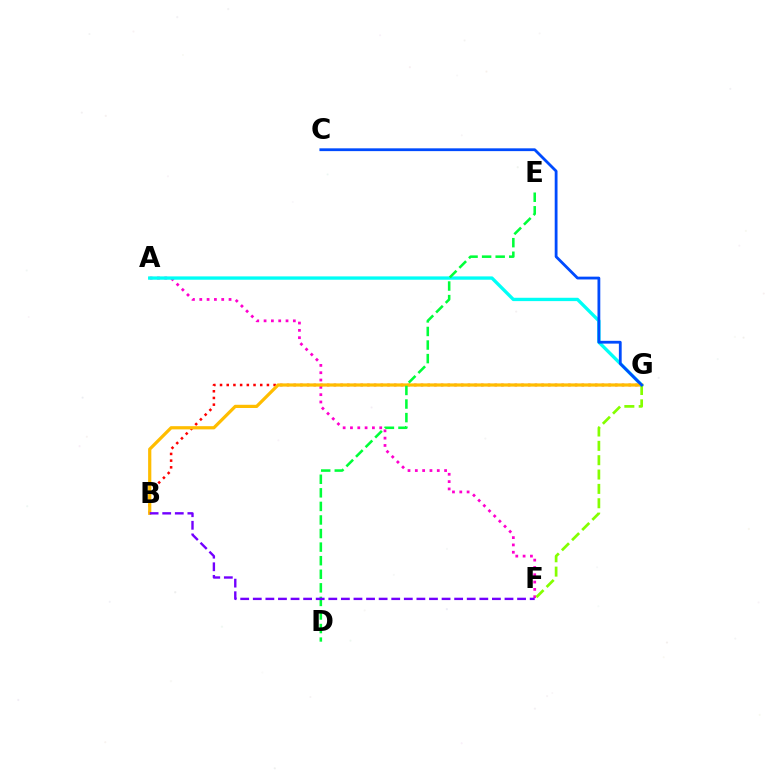{('A', 'F'): [{'color': '#ff00cf', 'line_style': 'dotted', 'thickness': 1.99}], ('A', 'G'): [{'color': '#00fff6', 'line_style': 'solid', 'thickness': 2.4}], ('B', 'G'): [{'color': '#ff0000', 'line_style': 'dotted', 'thickness': 1.82}, {'color': '#ffbd00', 'line_style': 'solid', 'thickness': 2.31}], ('F', 'G'): [{'color': '#84ff00', 'line_style': 'dashed', 'thickness': 1.95}], ('D', 'E'): [{'color': '#00ff39', 'line_style': 'dashed', 'thickness': 1.84}], ('C', 'G'): [{'color': '#004bff', 'line_style': 'solid', 'thickness': 2.02}], ('B', 'F'): [{'color': '#7200ff', 'line_style': 'dashed', 'thickness': 1.71}]}